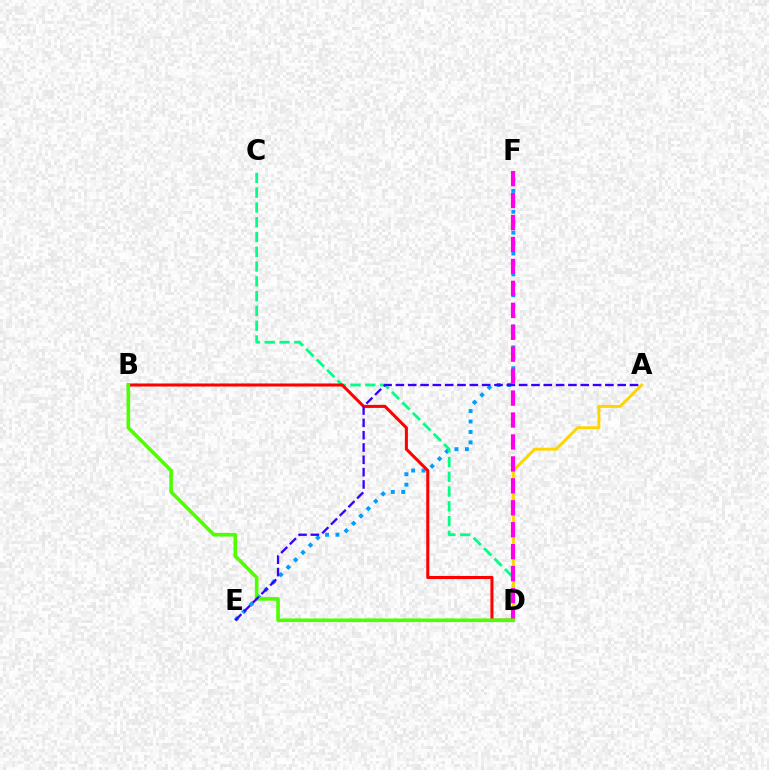{('E', 'F'): [{'color': '#009eff', 'line_style': 'dotted', 'thickness': 2.84}], ('C', 'D'): [{'color': '#00ff86', 'line_style': 'dashed', 'thickness': 2.01}], ('B', 'D'): [{'color': '#ff0000', 'line_style': 'solid', 'thickness': 2.2}, {'color': '#4fff00', 'line_style': 'solid', 'thickness': 2.6}], ('A', 'D'): [{'color': '#ffd500', 'line_style': 'solid', 'thickness': 2.14}], ('D', 'F'): [{'color': '#ff00ed', 'line_style': 'dashed', 'thickness': 2.98}], ('A', 'E'): [{'color': '#3700ff', 'line_style': 'dashed', 'thickness': 1.67}]}